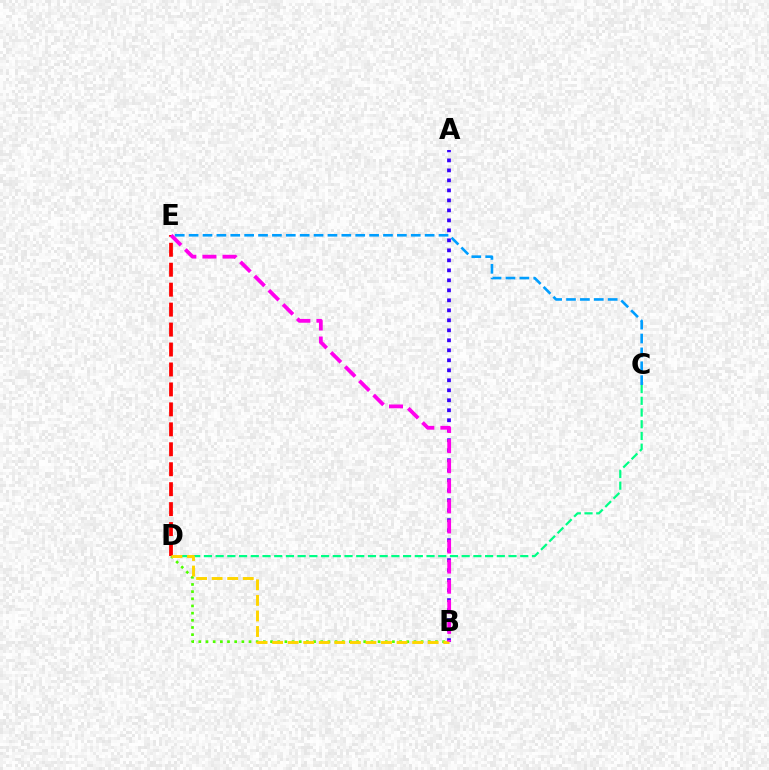{('B', 'D'): [{'color': '#4fff00', 'line_style': 'dotted', 'thickness': 1.95}, {'color': '#ffd500', 'line_style': 'dashed', 'thickness': 2.11}], ('C', 'E'): [{'color': '#009eff', 'line_style': 'dashed', 'thickness': 1.89}], ('C', 'D'): [{'color': '#00ff86', 'line_style': 'dashed', 'thickness': 1.59}], ('D', 'E'): [{'color': '#ff0000', 'line_style': 'dashed', 'thickness': 2.71}], ('A', 'B'): [{'color': '#3700ff', 'line_style': 'dotted', 'thickness': 2.72}], ('B', 'E'): [{'color': '#ff00ed', 'line_style': 'dashed', 'thickness': 2.73}]}